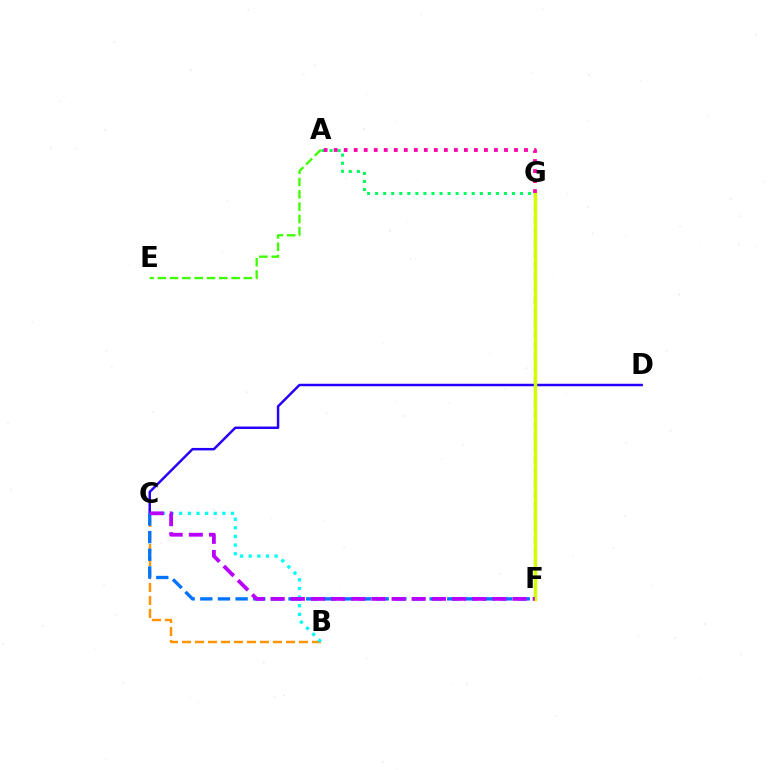{('C', 'D'): [{'color': '#2500ff', 'line_style': 'solid', 'thickness': 1.78}], ('A', 'G'): [{'color': '#00ff5c', 'line_style': 'dotted', 'thickness': 2.19}, {'color': '#ff00ac', 'line_style': 'dotted', 'thickness': 2.72}], ('B', 'C'): [{'color': '#ff9400', 'line_style': 'dashed', 'thickness': 1.77}, {'color': '#00fff6', 'line_style': 'dotted', 'thickness': 2.35}], ('A', 'E'): [{'color': '#3dff00', 'line_style': 'dashed', 'thickness': 1.67}], ('F', 'G'): [{'color': '#ff0000', 'line_style': 'dashed', 'thickness': 1.55}, {'color': '#d1ff00', 'line_style': 'solid', 'thickness': 2.46}], ('C', 'F'): [{'color': '#0074ff', 'line_style': 'dashed', 'thickness': 2.4}, {'color': '#b900ff', 'line_style': 'dashed', 'thickness': 2.74}]}